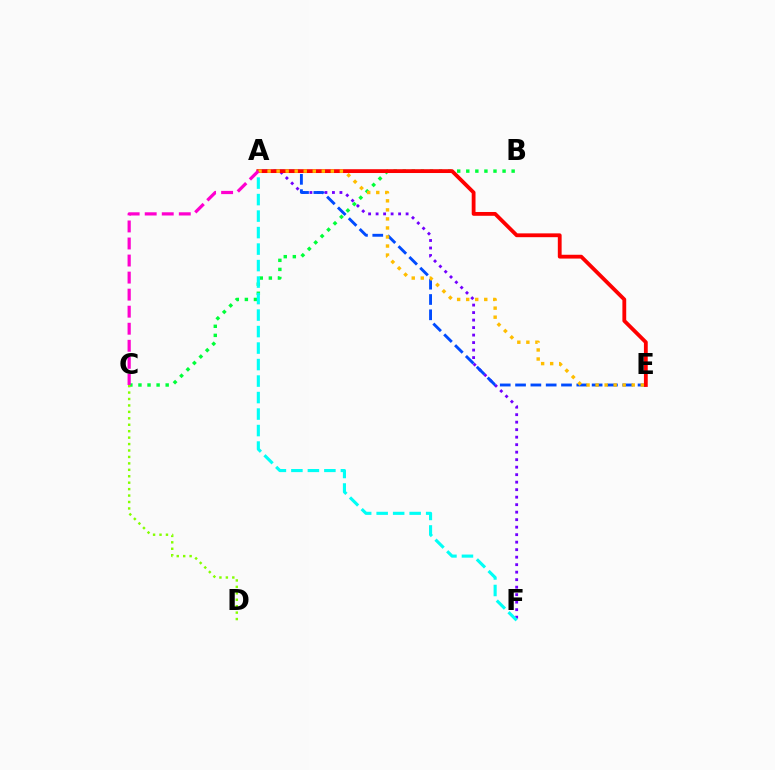{('A', 'F'): [{'color': '#7200ff', 'line_style': 'dotted', 'thickness': 2.04}, {'color': '#00fff6', 'line_style': 'dashed', 'thickness': 2.24}], ('A', 'E'): [{'color': '#004bff', 'line_style': 'dashed', 'thickness': 2.08}, {'color': '#ff0000', 'line_style': 'solid', 'thickness': 2.74}, {'color': '#ffbd00', 'line_style': 'dotted', 'thickness': 2.46}], ('B', 'C'): [{'color': '#00ff39', 'line_style': 'dotted', 'thickness': 2.47}], ('C', 'D'): [{'color': '#84ff00', 'line_style': 'dotted', 'thickness': 1.75}], ('A', 'C'): [{'color': '#ff00cf', 'line_style': 'dashed', 'thickness': 2.32}]}